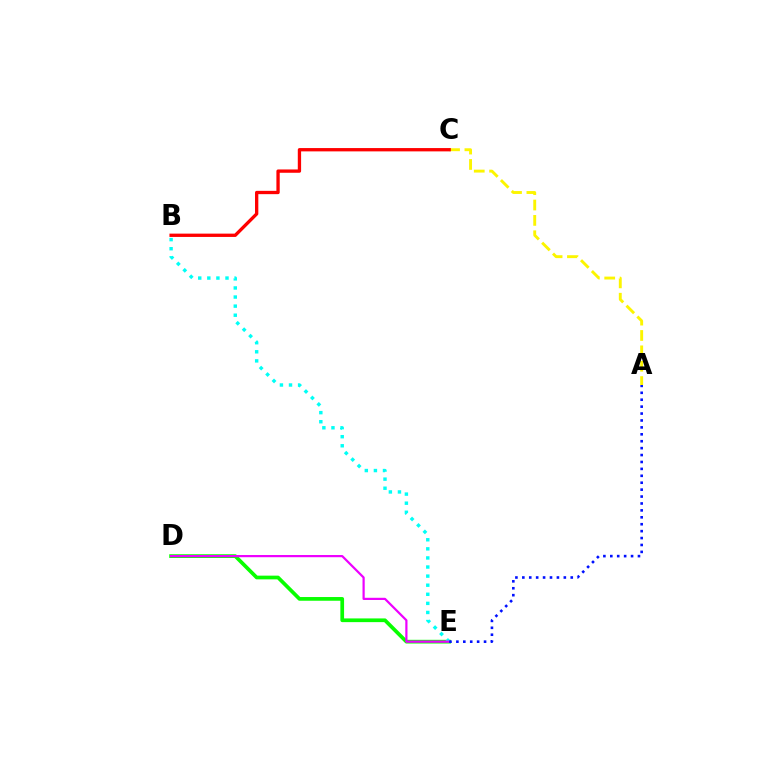{('D', 'E'): [{'color': '#08ff00', 'line_style': 'solid', 'thickness': 2.67}, {'color': '#ee00ff', 'line_style': 'solid', 'thickness': 1.59}], ('A', 'C'): [{'color': '#fcf500', 'line_style': 'dashed', 'thickness': 2.09}], ('B', 'E'): [{'color': '#00fff6', 'line_style': 'dotted', 'thickness': 2.47}], ('A', 'E'): [{'color': '#0010ff', 'line_style': 'dotted', 'thickness': 1.88}], ('B', 'C'): [{'color': '#ff0000', 'line_style': 'solid', 'thickness': 2.39}]}